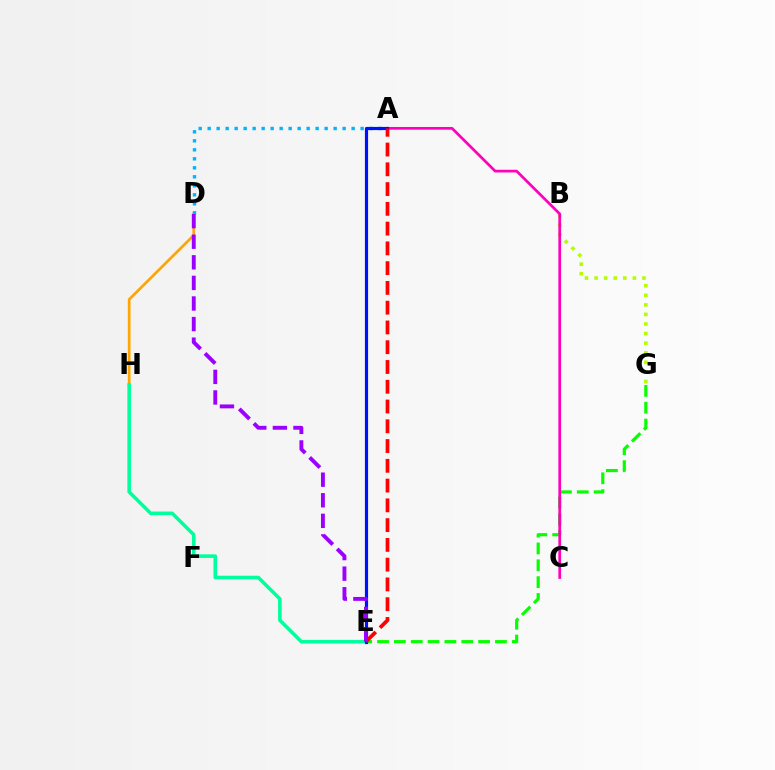{('D', 'H'): [{'color': '#ffa500', 'line_style': 'solid', 'thickness': 1.95}], ('E', 'H'): [{'color': '#00ff9d', 'line_style': 'solid', 'thickness': 2.57}], ('B', 'G'): [{'color': '#b3ff00', 'line_style': 'dotted', 'thickness': 2.6}], ('E', 'G'): [{'color': '#08ff00', 'line_style': 'dashed', 'thickness': 2.29}], ('A', 'D'): [{'color': '#00b5ff', 'line_style': 'dotted', 'thickness': 2.44}], ('A', 'C'): [{'color': '#ff00bd', 'line_style': 'solid', 'thickness': 1.96}], ('A', 'E'): [{'color': '#0010ff', 'line_style': 'solid', 'thickness': 2.29}, {'color': '#ff0000', 'line_style': 'dashed', 'thickness': 2.69}], ('D', 'E'): [{'color': '#9b00ff', 'line_style': 'dashed', 'thickness': 2.8}]}